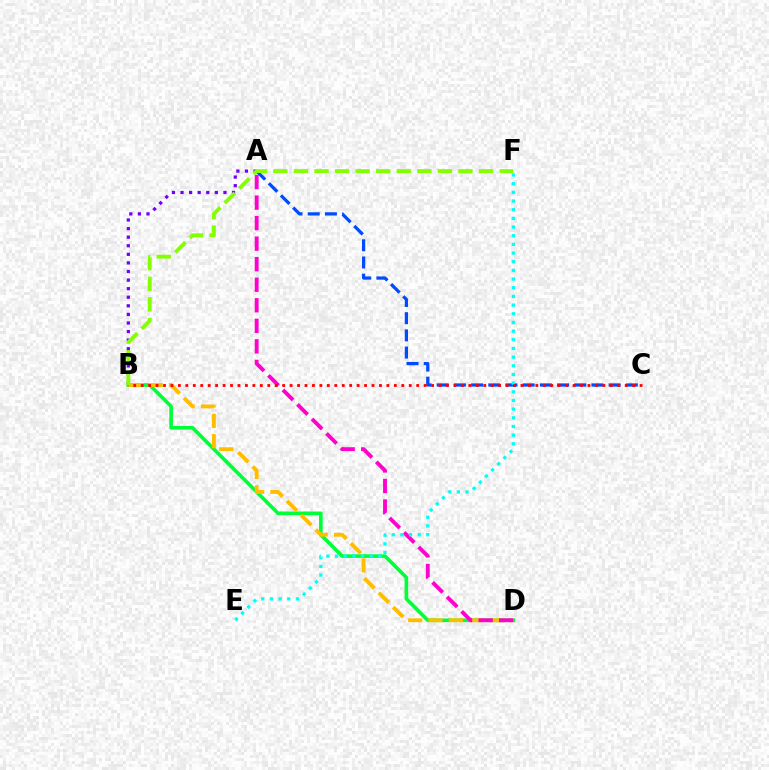{('B', 'D'): [{'color': '#00ff39', 'line_style': 'solid', 'thickness': 2.61}, {'color': '#ffbd00', 'line_style': 'dashed', 'thickness': 2.76}], ('A', 'B'): [{'color': '#7200ff', 'line_style': 'dotted', 'thickness': 2.33}], ('A', 'D'): [{'color': '#ff00cf', 'line_style': 'dashed', 'thickness': 2.79}], ('A', 'C'): [{'color': '#004bff', 'line_style': 'dashed', 'thickness': 2.34}], ('E', 'F'): [{'color': '#00fff6', 'line_style': 'dotted', 'thickness': 2.36}], ('B', 'C'): [{'color': '#ff0000', 'line_style': 'dotted', 'thickness': 2.02}], ('B', 'F'): [{'color': '#84ff00', 'line_style': 'dashed', 'thickness': 2.79}]}